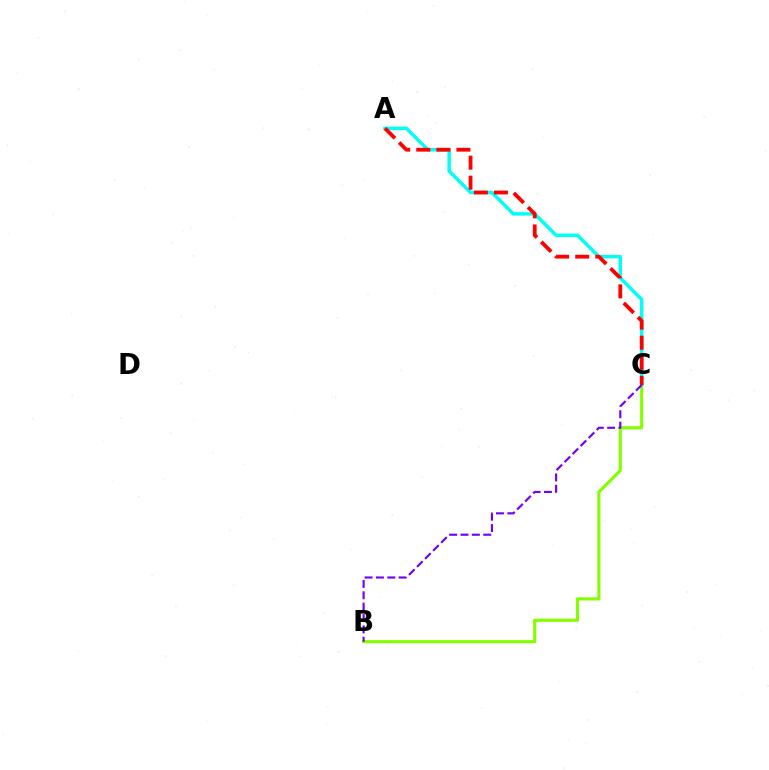{('B', 'C'): [{'color': '#84ff00', 'line_style': 'solid', 'thickness': 2.25}, {'color': '#7200ff', 'line_style': 'dashed', 'thickness': 1.54}], ('A', 'C'): [{'color': '#00fff6', 'line_style': 'solid', 'thickness': 2.5}, {'color': '#ff0000', 'line_style': 'dashed', 'thickness': 2.73}]}